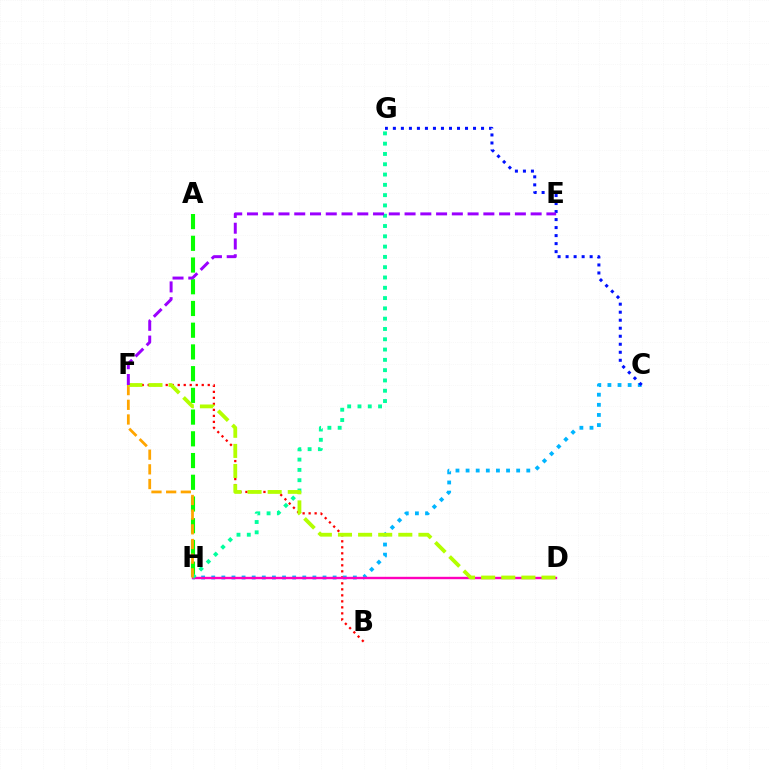{('B', 'F'): [{'color': '#ff0000', 'line_style': 'dotted', 'thickness': 1.63}], ('C', 'H'): [{'color': '#00b5ff', 'line_style': 'dotted', 'thickness': 2.75}], ('C', 'G'): [{'color': '#0010ff', 'line_style': 'dotted', 'thickness': 2.18}], ('A', 'H'): [{'color': '#08ff00', 'line_style': 'dashed', 'thickness': 2.95}], ('D', 'H'): [{'color': '#ff00bd', 'line_style': 'solid', 'thickness': 1.72}], ('G', 'H'): [{'color': '#00ff9d', 'line_style': 'dotted', 'thickness': 2.8}], ('F', 'H'): [{'color': '#ffa500', 'line_style': 'dashed', 'thickness': 1.99}], ('D', 'F'): [{'color': '#b3ff00', 'line_style': 'dashed', 'thickness': 2.73}], ('E', 'F'): [{'color': '#9b00ff', 'line_style': 'dashed', 'thickness': 2.14}]}